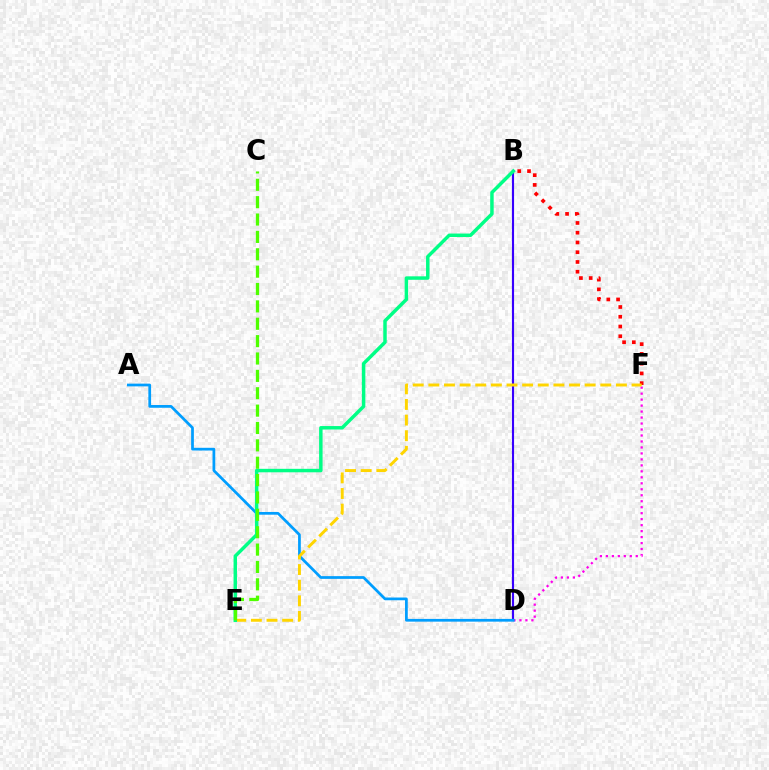{('D', 'F'): [{'color': '#ff00ed', 'line_style': 'dotted', 'thickness': 1.62}], ('B', 'D'): [{'color': '#3700ff', 'line_style': 'solid', 'thickness': 1.53}], ('A', 'D'): [{'color': '#009eff', 'line_style': 'solid', 'thickness': 1.97}], ('B', 'F'): [{'color': '#ff0000', 'line_style': 'dotted', 'thickness': 2.65}], ('E', 'F'): [{'color': '#ffd500', 'line_style': 'dashed', 'thickness': 2.12}], ('B', 'E'): [{'color': '#00ff86', 'line_style': 'solid', 'thickness': 2.5}], ('C', 'E'): [{'color': '#4fff00', 'line_style': 'dashed', 'thickness': 2.36}]}